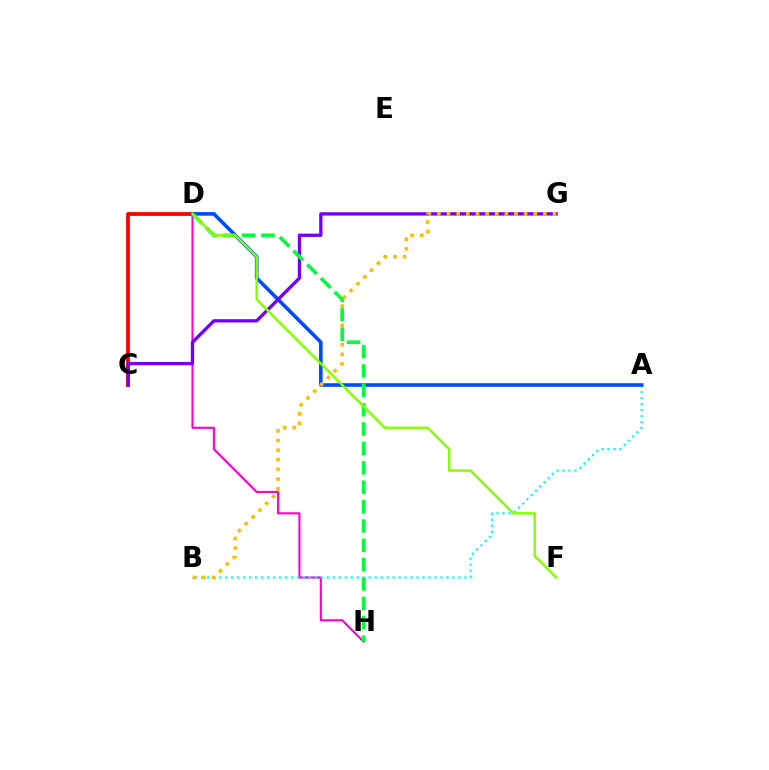{('C', 'D'): [{'color': '#ff0000', 'line_style': 'solid', 'thickness': 2.72}], ('D', 'H'): [{'color': '#ff00cf', 'line_style': 'solid', 'thickness': 1.53}, {'color': '#00ff39', 'line_style': 'dashed', 'thickness': 2.63}], ('A', 'B'): [{'color': '#00fff6', 'line_style': 'dotted', 'thickness': 1.62}], ('A', 'D'): [{'color': '#004bff', 'line_style': 'solid', 'thickness': 2.59}], ('C', 'G'): [{'color': '#7200ff', 'line_style': 'solid', 'thickness': 2.38}], ('B', 'G'): [{'color': '#ffbd00', 'line_style': 'dotted', 'thickness': 2.62}], ('D', 'F'): [{'color': '#84ff00', 'line_style': 'solid', 'thickness': 1.77}]}